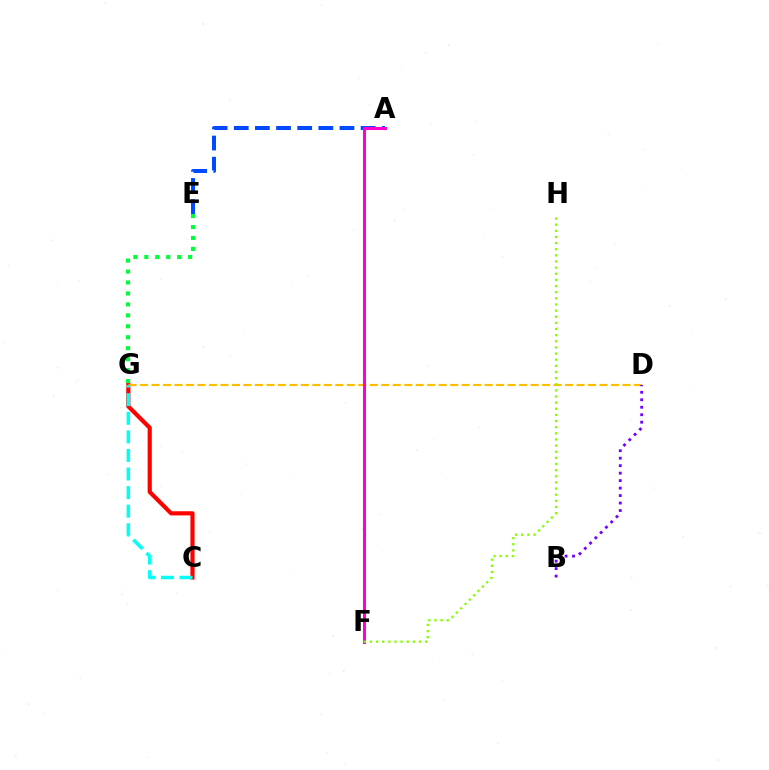{('C', 'G'): [{'color': '#ff0000', 'line_style': 'solid', 'thickness': 3.0}, {'color': '#00fff6', 'line_style': 'dashed', 'thickness': 2.52}], ('D', 'G'): [{'color': '#ffbd00', 'line_style': 'dashed', 'thickness': 1.56}], ('B', 'D'): [{'color': '#7200ff', 'line_style': 'dotted', 'thickness': 2.03}], ('A', 'E'): [{'color': '#004bff', 'line_style': 'dashed', 'thickness': 2.87}], ('A', 'F'): [{'color': '#ff00cf', 'line_style': 'solid', 'thickness': 2.19}], ('F', 'H'): [{'color': '#84ff00', 'line_style': 'dotted', 'thickness': 1.67}], ('E', 'G'): [{'color': '#00ff39', 'line_style': 'dotted', 'thickness': 2.98}]}